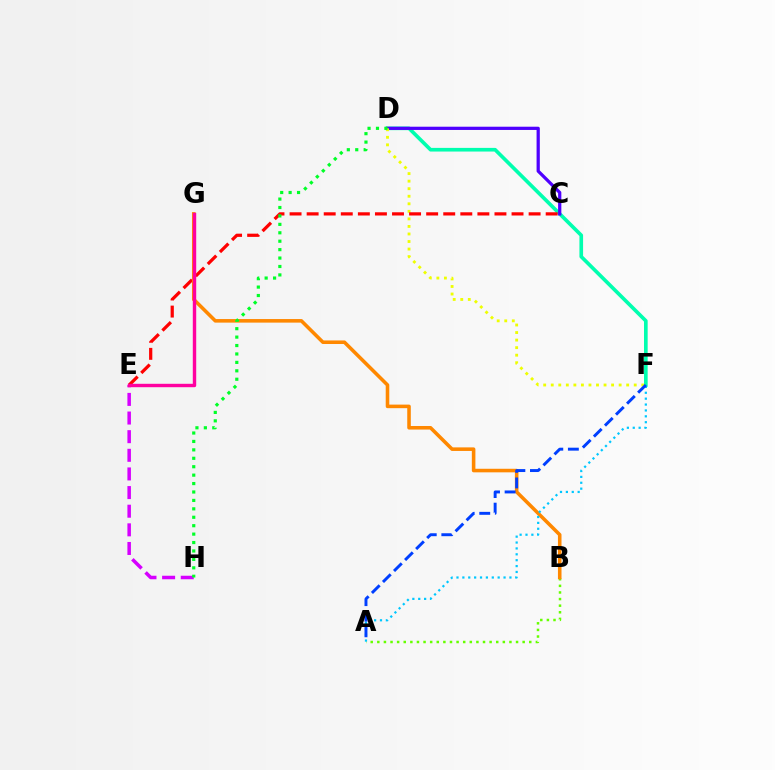{('D', 'F'): [{'color': '#00ffaf', 'line_style': 'solid', 'thickness': 2.63}, {'color': '#eeff00', 'line_style': 'dotted', 'thickness': 2.05}], ('C', 'D'): [{'color': '#4f00ff', 'line_style': 'solid', 'thickness': 2.33}], ('A', 'B'): [{'color': '#66ff00', 'line_style': 'dotted', 'thickness': 1.79}], ('C', 'E'): [{'color': '#ff0000', 'line_style': 'dashed', 'thickness': 2.32}], ('E', 'H'): [{'color': '#d600ff', 'line_style': 'dashed', 'thickness': 2.53}], ('B', 'G'): [{'color': '#ff8800', 'line_style': 'solid', 'thickness': 2.57}], ('A', 'F'): [{'color': '#00c7ff', 'line_style': 'dotted', 'thickness': 1.6}, {'color': '#003fff', 'line_style': 'dashed', 'thickness': 2.12}], ('E', 'G'): [{'color': '#ff00a0', 'line_style': 'solid', 'thickness': 2.45}], ('D', 'H'): [{'color': '#00ff27', 'line_style': 'dotted', 'thickness': 2.29}]}